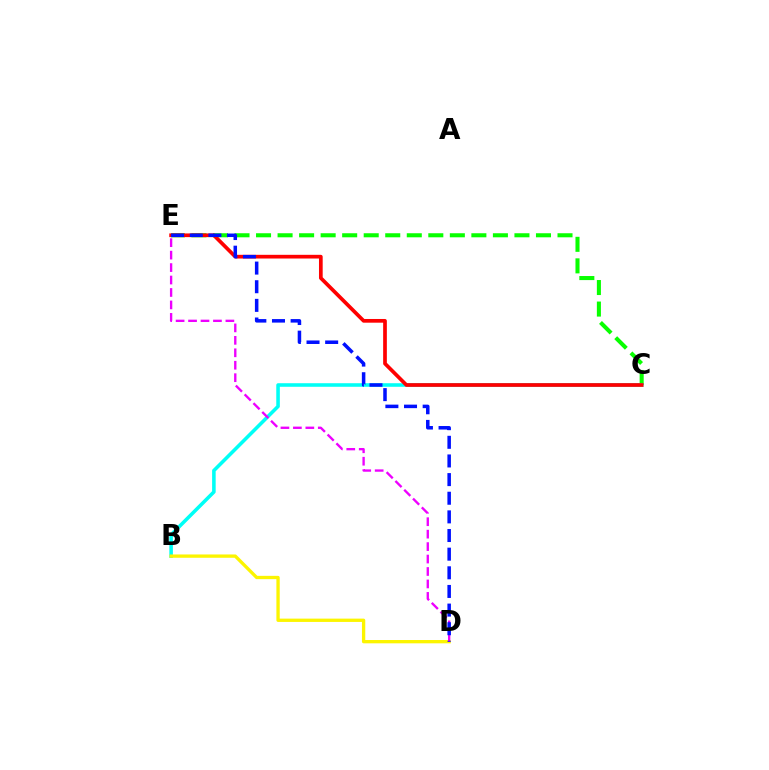{('C', 'E'): [{'color': '#08ff00', 'line_style': 'dashed', 'thickness': 2.93}, {'color': '#ff0000', 'line_style': 'solid', 'thickness': 2.67}], ('B', 'C'): [{'color': '#00fff6', 'line_style': 'solid', 'thickness': 2.56}], ('B', 'D'): [{'color': '#fcf500', 'line_style': 'solid', 'thickness': 2.39}], ('D', 'E'): [{'color': '#ee00ff', 'line_style': 'dashed', 'thickness': 1.69}, {'color': '#0010ff', 'line_style': 'dashed', 'thickness': 2.53}]}